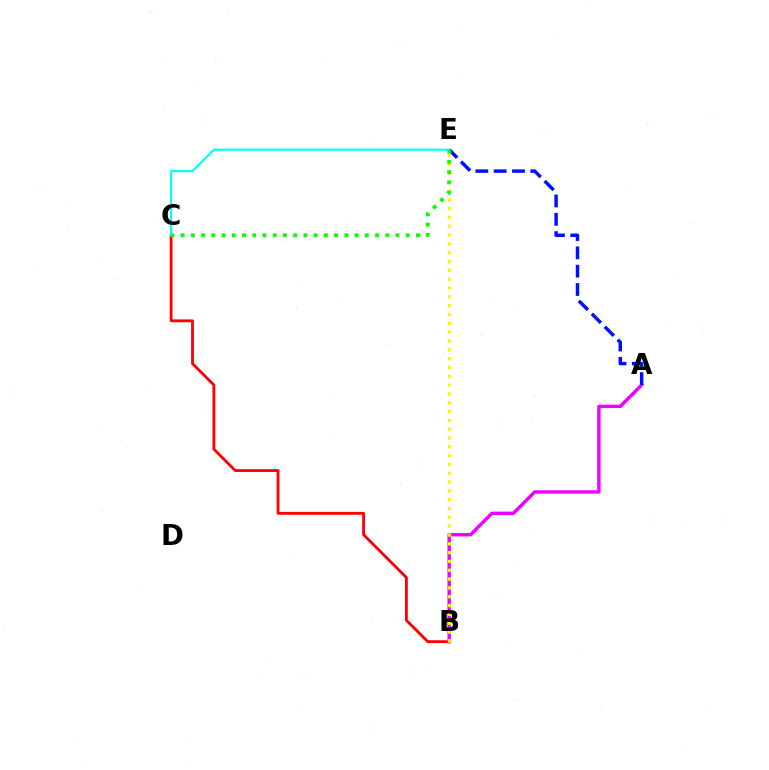{('B', 'C'): [{'color': '#ff0000', 'line_style': 'solid', 'thickness': 2.03}], ('A', 'B'): [{'color': '#ee00ff', 'line_style': 'solid', 'thickness': 2.45}], ('A', 'E'): [{'color': '#0010ff', 'line_style': 'dashed', 'thickness': 2.49}], ('C', 'E'): [{'color': '#00fff6', 'line_style': 'solid', 'thickness': 1.52}, {'color': '#08ff00', 'line_style': 'dotted', 'thickness': 2.78}], ('B', 'E'): [{'color': '#fcf500', 'line_style': 'dotted', 'thickness': 2.4}]}